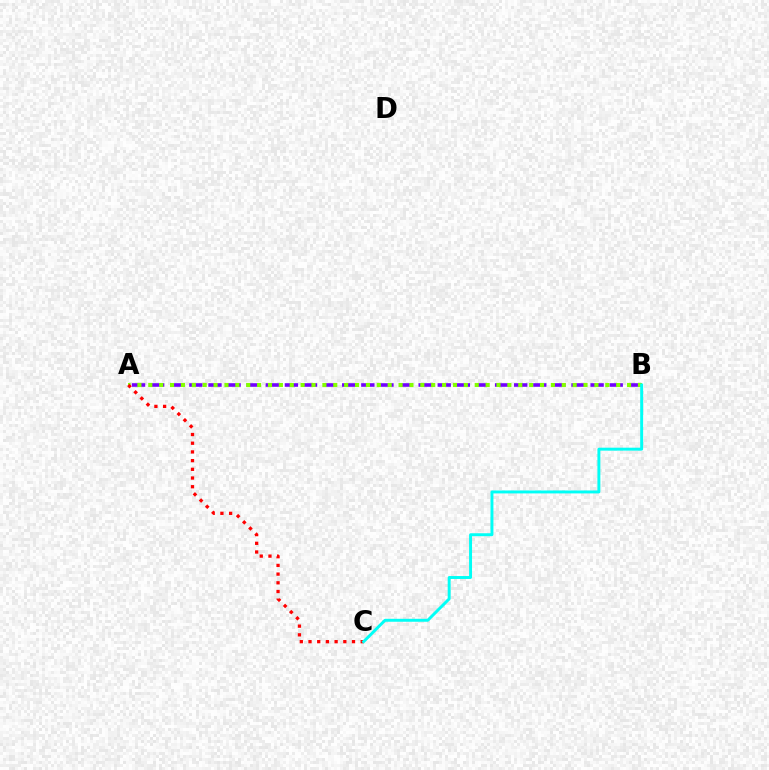{('A', 'B'): [{'color': '#7200ff', 'line_style': 'dashed', 'thickness': 2.6}, {'color': '#84ff00', 'line_style': 'dotted', 'thickness': 2.96}], ('A', 'C'): [{'color': '#ff0000', 'line_style': 'dotted', 'thickness': 2.36}], ('B', 'C'): [{'color': '#00fff6', 'line_style': 'solid', 'thickness': 2.12}]}